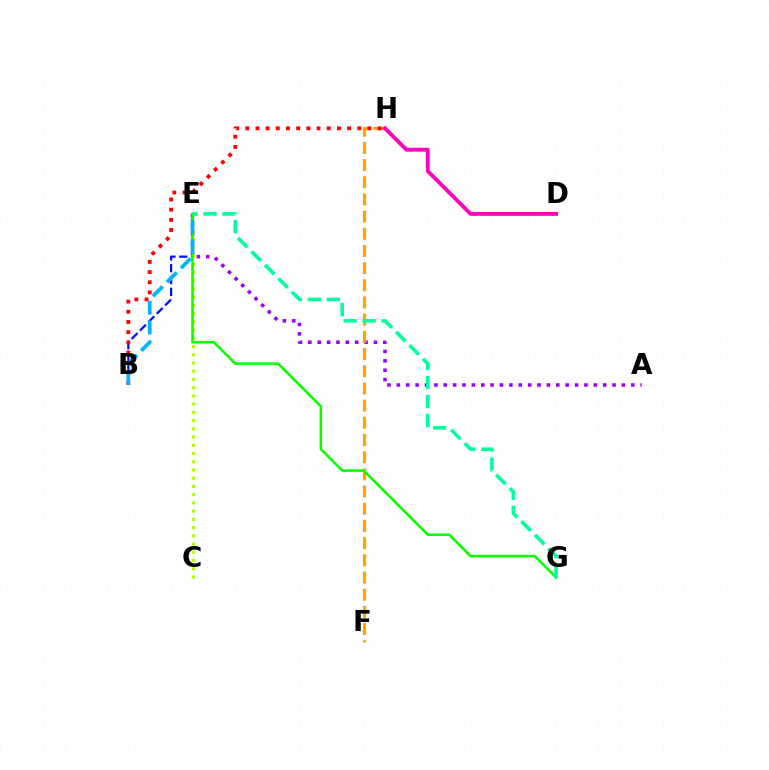{('A', 'E'): [{'color': '#9b00ff', 'line_style': 'dotted', 'thickness': 2.55}], ('B', 'E'): [{'color': '#0010ff', 'line_style': 'dashed', 'thickness': 1.61}, {'color': '#00b5ff', 'line_style': 'dashed', 'thickness': 2.69}], ('F', 'H'): [{'color': '#ffa500', 'line_style': 'dashed', 'thickness': 2.33}], ('D', 'H'): [{'color': '#ff00bd', 'line_style': 'solid', 'thickness': 2.75}], ('C', 'E'): [{'color': '#b3ff00', 'line_style': 'dotted', 'thickness': 2.24}], ('B', 'H'): [{'color': '#ff0000', 'line_style': 'dotted', 'thickness': 2.77}], ('E', 'G'): [{'color': '#08ff00', 'line_style': 'solid', 'thickness': 1.84}, {'color': '#00ff9d', 'line_style': 'dashed', 'thickness': 2.59}]}